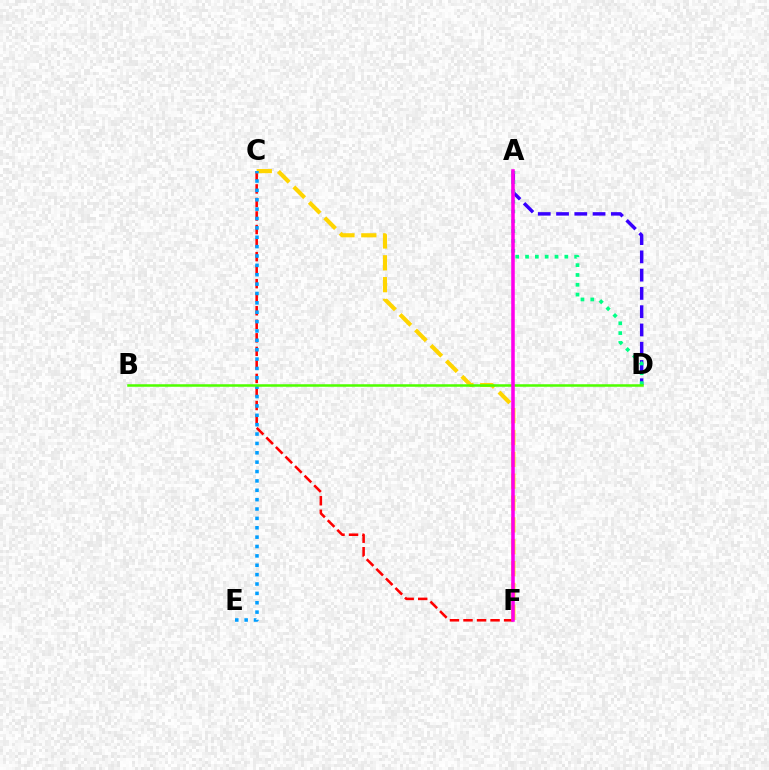{('A', 'D'): [{'color': '#3700ff', 'line_style': 'dashed', 'thickness': 2.48}, {'color': '#00ff86', 'line_style': 'dotted', 'thickness': 2.67}], ('C', 'F'): [{'color': '#ff0000', 'line_style': 'dashed', 'thickness': 1.84}, {'color': '#ffd500', 'line_style': 'dashed', 'thickness': 2.97}], ('C', 'E'): [{'color': '#009eff', 'line_style': 'dotted', 'thickness': 2.55}], ('B', 'D'): [{'color': '#4fff00', 'line_style': 'solid', 'thickness': 1.81}], ('A', 'F'): [{'color': '#ff00ed', 'line_style': 'solid', 'thickness': 2.55}]}